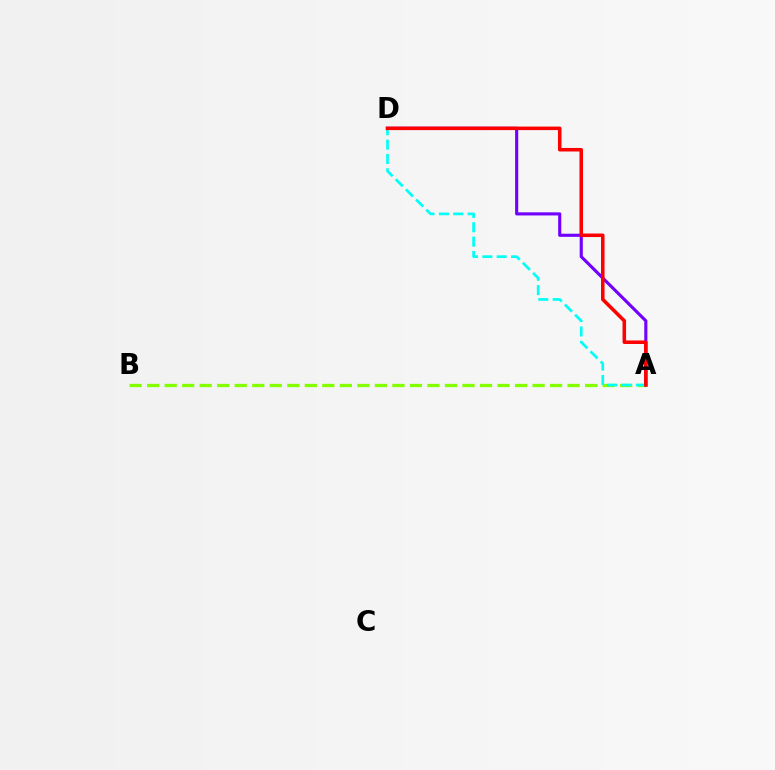{('A', 'D'): [{'color': '#7200ff', 'line_style': 'solid', 'thickness': 2.25}, {'color': '#00fff6', 'line_style': 'dashed', 'thickness': 1.95}, {'color': '#ff0000', 'line_style': 'solid', 'thickness': 2.54}], ('A', 'B'): [{'color': '#84ff00', 'line_style': 'dashed', 'thickness': 2.38}]}